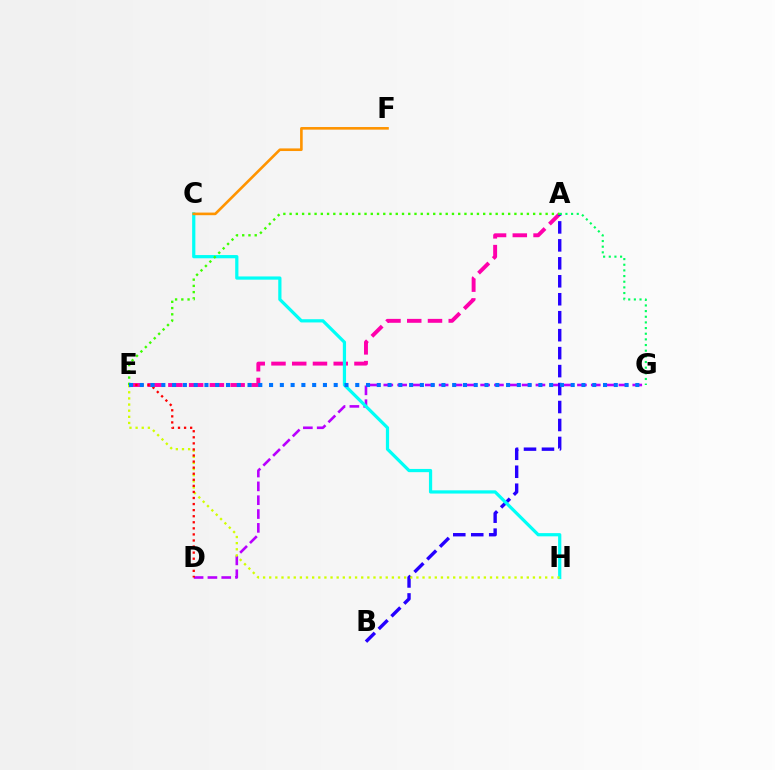{('A', 'E'): [{'color': '#ff00ac', 'line_style': 'dashed', 'thickness': 2.82}, {'color': '#3dff00', 'line_style': 'dotted', 'thickness': 1.7}], ('D', 'G'): [{'color': '#b900ff', 'line_style': 'dashed', 'thickness': 1.88}], ('A', 'B'): [{'color': '#2500ff', 'line_style': 'dashed', 'thickness': 2.44}], ('C', 'H'): [{'color': '#00fff6', 'line_style': 'solid', 'thickness': 2.32}], ('E', 'H'): [{'color': '#d1ff00', 'line_style': 'dotted', 'thickness': 1.67}], ('A', 'G'): [{'color': '#00ff5c', 'line_style': 'dotted', 'thickness': 1.54}], ('D', 'E'): [{'color': '#ff0000', 'line_style': 'dotted', 'thickness': 1.65}], ('E', 'G'): [{'color': '#0074ff', 'line_style': 'dotted', 'thickness': 2.93}], ('C', 'F'): [{'color': '#ff9400', 'line_style': 'solid', 'thickness': 1.89}]}